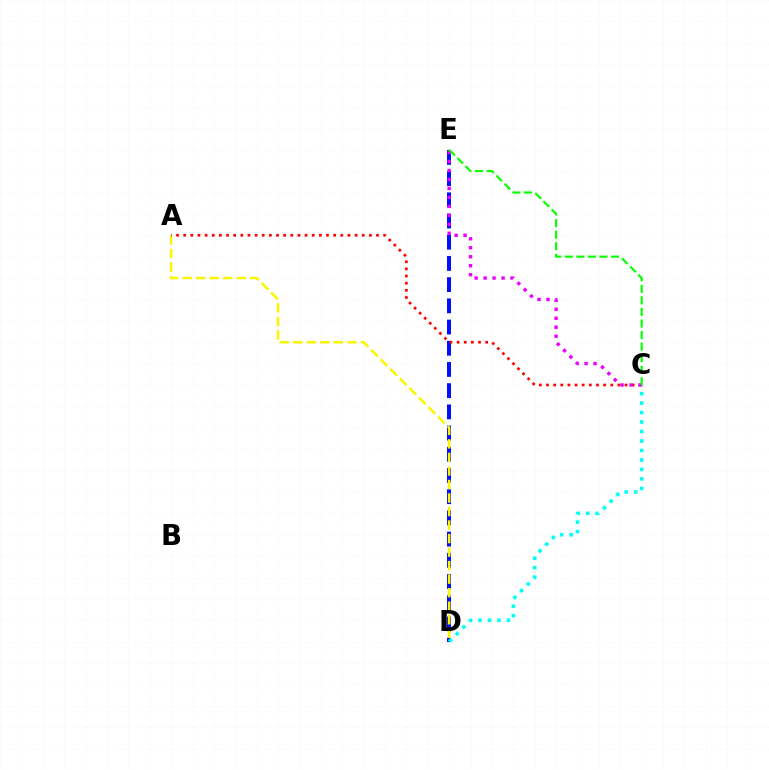{('D', 'E'): [{'color': '#0010ff', 'line_style': 'dashed', 'thickness': 2.88}], ('C', 'D'): [{'color': '#00fff6', 'line_style': 'dotted', 'thickness': 2.58}], ('A', 'D'): [{'color': '#fcf500', 'line_style': 'dashed', 'thickness': 1.84}], ('A', 'C'): [{'color': '#ff0000', 'line_style': 'dotted', 'thickness': 1.94}], ('C', 'E'): [{'color': '#ee00ff', 'line_style': 'dotted', 'thickness': 2.44}, {'color': '#08ff00', 'line_style': 'dashed', 'thickness': 1.57}]}